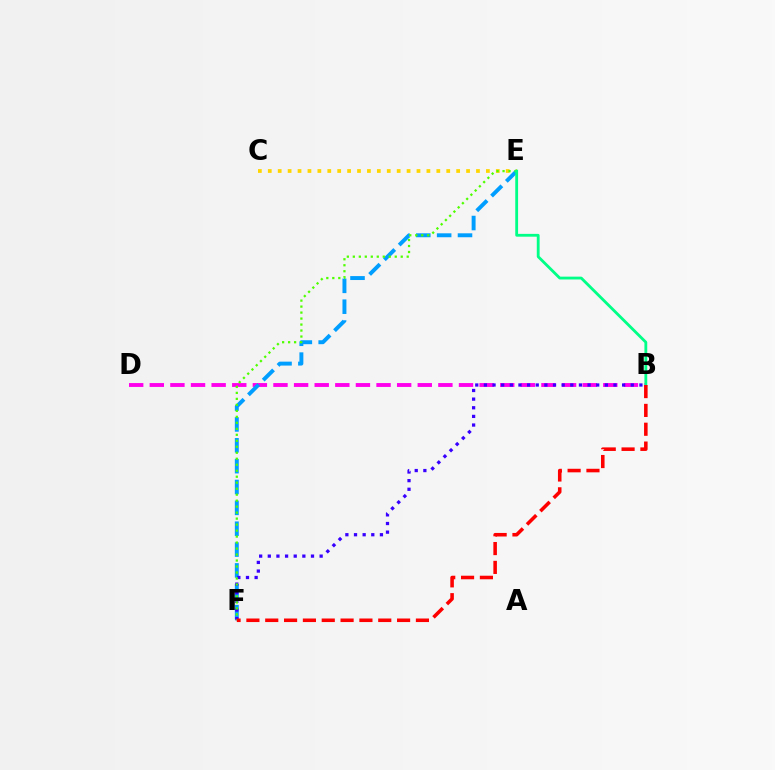{('B', 'D'): [{'color': '#ff00ed', 'line_style': 'dashed', 'thickness': 2.8}], ('C', 'E'): [{'color': '#ffd500', 'line_style': 'dotted', 'thickness': 2.69}], ('E', 'F'): [{'color': '#009eff', 'line_style': 'dashed', 'thickness': 2.83}, {'color': '#4fff00', 'line_style': 'dotted', 'thickness': 1.63}], ('B', 'F'): [{'color': '#3700ff', 'line_style': 'dotted', 'thickness': 2.35}, {'color': '#ff0000', 'line_style': 'dashed', 'thickness': 2.56}], ('B', 'E'): [{'color': '#00ff86', 'line_style': 'solid', 'thickness': 2.03}]}